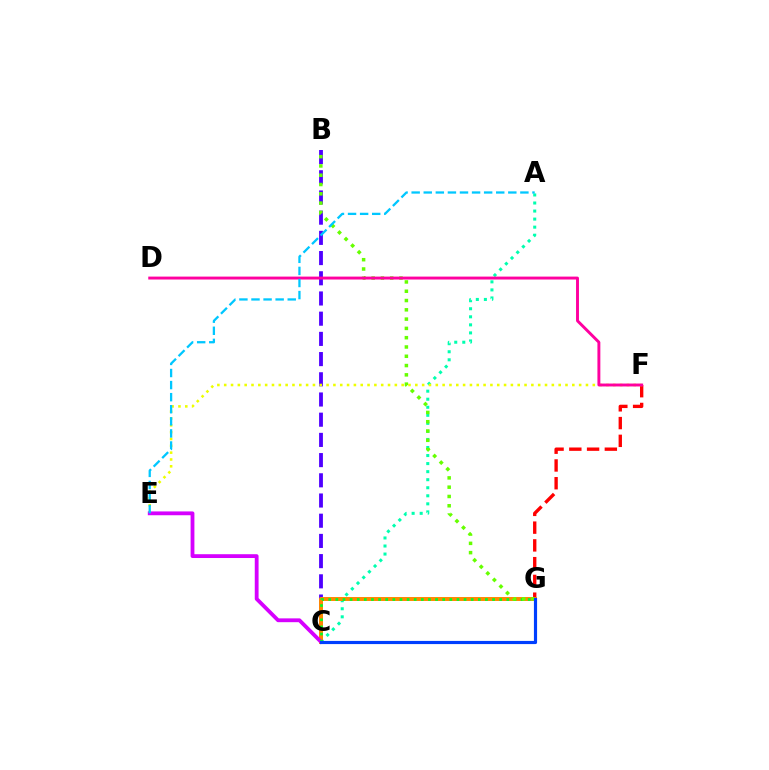{('A', 'C'): [{'color': '#00ffaf', 'line_style': 'dotted', 'thickness': 2.19}], ('B', 'C'): [{'color': '#4f00ff', 'line_style': 'dashed', 'thickness': 2.74}], ('F', 'G'): [{'color': '#ff0000', 'line_style': 'dashed', 'thickness': 2.41}], ('E', 'F'): [{'color': '#eeff00', 'line_style': 'dotted', 'thickness': 1.85}], ('C', 'G'): [{'color': '#ff8800', 'line_style': 'solid', 'thickness': 2.85}, {'color': '#00ff27', 'line_style': 'dotted', 'thickness': 1.94}, {'color': '#003fff', 'line_style': 'solid', 'thickness': 2.28}], ('C', 'E'): [{'color': '#d600ff', 'line_style': 'solid', 'thickness': 2.74}], ('B', 'G'): [{'color': '#66ff00', 'line_style': 'dotted', 'thickness': 2.52}], ('D', 'F'): [{'color': '#ff00a0', 'line_style': 'solid', 'thickness': 2.1}], ('A', 'E'): [{'color': '#00c7ff', 'line_style': 'dashed', 'thickness': 1.64}]}